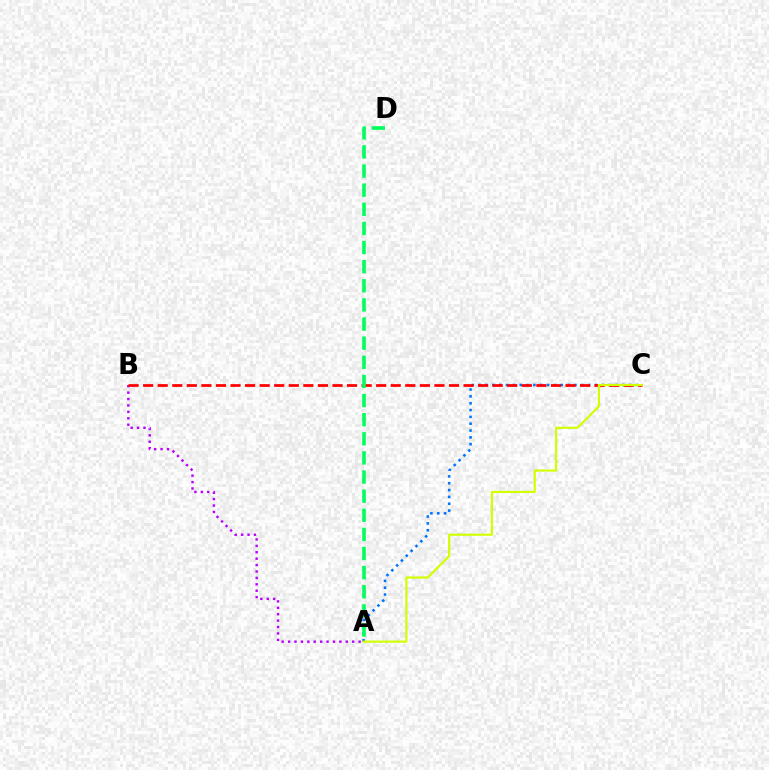{('A', 'C'): [{'color': '#0074ff', 'line_style': 'dotted', 'thickness': 1.86}, {'color': '#d1ff00', 'line_style': 'solid', 'thickness': 1.56}], ('A', 'B'): [{'color': '#b900ff', 'line_style': 'dotted', 'thickness': 1.74}], ('B', 'C'): [{'color': '#ff0000', 'line_style': 'dashed', 'thickness': 1.98}], ('A', 'D'): [{'color': '#00ff5c', 'line_style': 'dashed', 'thickness': 2.6}]}